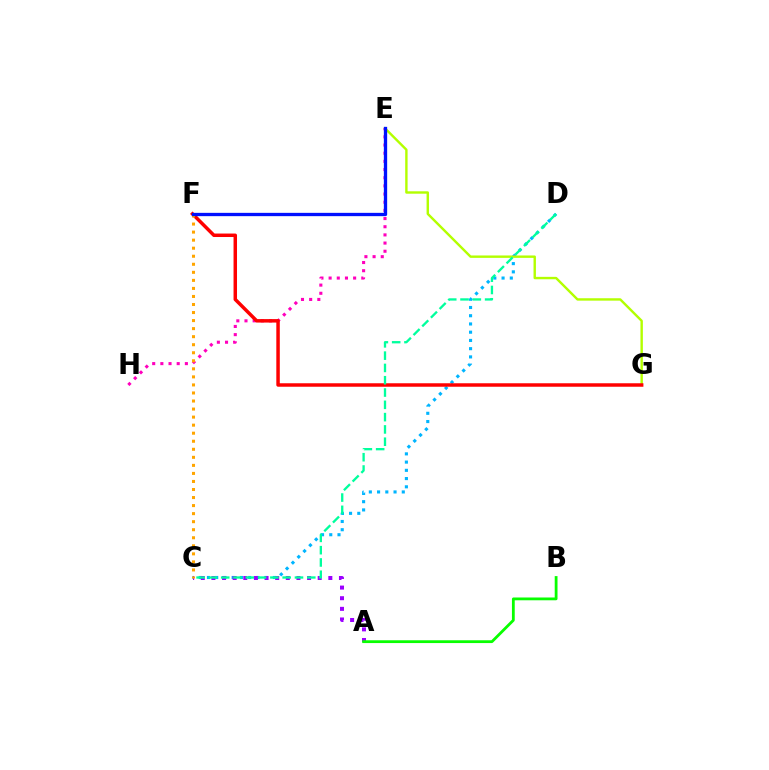{('C', 'D'): [{'color': '#00b5ff', 'line_style': 'dotted', 'thickness': 2.24}, {'color': '#00ff9d', 'line_style': 'dashed', 'thickness': 1.67}], ('A', 'C'): [{'color': '#9b00ff', 'line_style': 'dotted', 'thickness': 2.89}], ('E', 'G'): [{'color': '#b3ff00', 'line_style': 'solid', 'thickness': 1.73}], ('E', 'H'): [{'color': '#ff00bd', 'line_style': 'dotted', 'thickness': 2.22}], ('A', 'B'): [{'color': '#08ff00', 'line_style': 'solid', 'thickness': 2.01}], ('F', 'G'): [{'color': '#ff0000', 'line_style': 'solid', 'thickness': 2.5}], ('C', 'F'): [{'color': '#ffa500', 'line_style': 'dotted', 'thickness': 2.19}], ('E', 'F'): [{'color': '#0010ff', 'line_style': 'solid', 'thickness': 2.38}]}